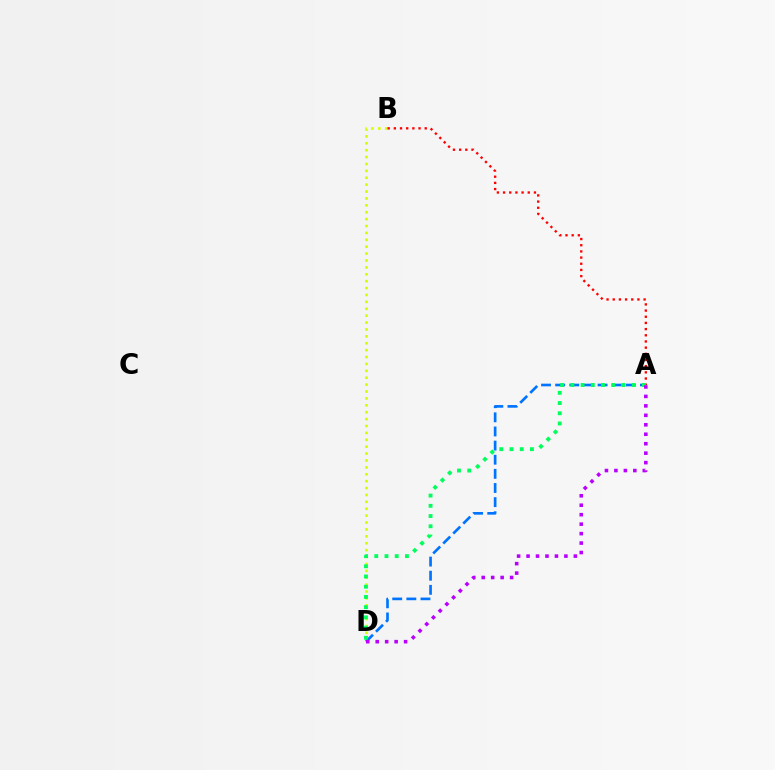{('B', 'D'): [{'color': '#d1ff00', 'line_style': 'dotted', 'thickness': 1.87}], ('A', 'D'): [{'color': '#0074ff', 'line_style': 'dashed', 'thickness': 1.92}, {'color': '#00ff5c', 'line_style': 'dotted', 'thickness': 2.78}, {'color': '#b900ff', 'line_style': 'dotted', 'thickness': 2.57}], ('A', 'B'): [{'color': '#ff0000', 'line_style': 'dotted', 'thickness': 1.68}]}